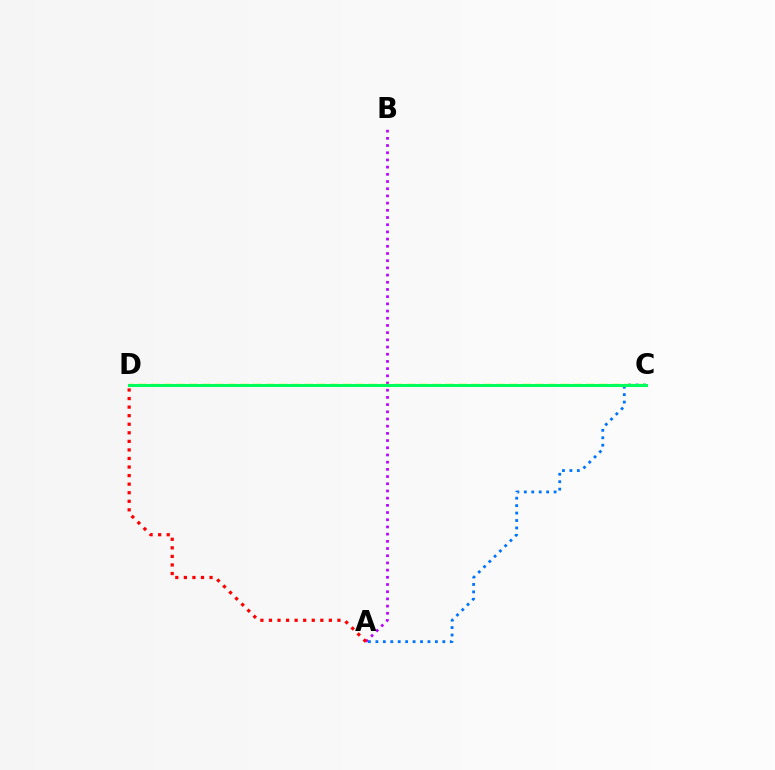{('A', 'B'): [{'color': '#b900ff', 'line_style': 'dotted', 'thickness': 1.96}], ('A', 'C'): [{'color': '#0074ff', 'line_style': 'dotted', 'thickness': 2.02}], ('C', 'D'): [{'color': '#d1ff00', 'line_style': 'dashed', 'thickness': 1.74}, {'color': '#00ff5c', 'line_style': 'solid', 'thickness': 2.19}], ('A', 'D'): [{'color': '#ff0000', 'line_style': 'dotted', 'thickness': 2.33}]}